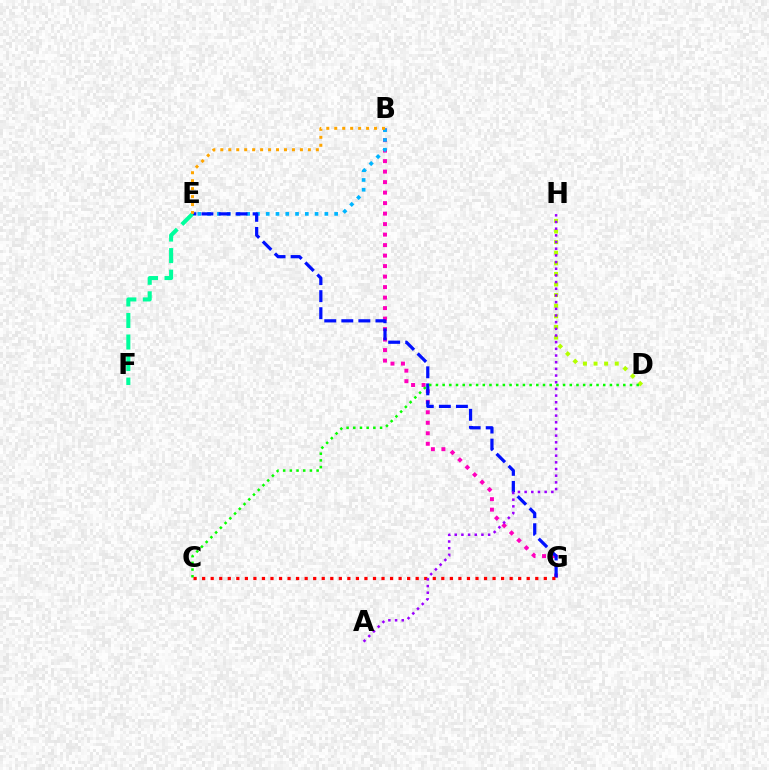{('B', 'G'): [{'color': '#ff00bd', 'line_style': 'dotted', 'thickness': 2.85}], ('D', 'H'): [{'color': '#b3ff00', 'line_style': 'dotted', 'thickness': 2.88}], ('B', 'E'): [{'color': '#00b5ff', 'line_style': 'dotted', 'thickness': 2.66}, {'color': '#ffa500', 'line_style': 'dotted', 'thickness': 2.16}], ('E', 'G'): [{'color': '#0010ff', 'line_style': 'dashed', 'thickness': 2.32}], ('C', 'D'): [{'color': '#08ff00', 'line_style': 'dotted', 'thickness': 1.82}], ('C', 'G'): [{'color': '#ff0000', 'line_style': 'dotted', 'thickness': 2.32}], ('E', 'F'): [{'color': '#00ff9d', 'line_style': 'dashed', 'thickness': 2.93}], ('A', 'H'): [{'color': '#9b00ff', 'line_style': 'dotted', 'thickness': 1.81}]}